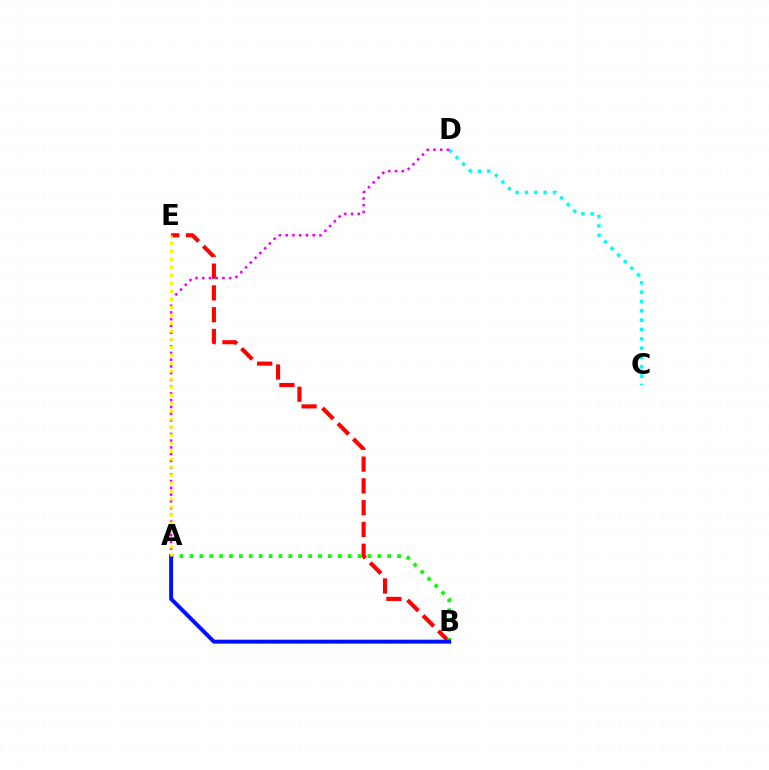{('C', 'D'): [{'color': '#00fff6', 'line_style': 'dotted', 'thickness': 2.53}], ('B', 'E'): [{'color': '#ff0000', 'line_style': 'dashed', 'thickness': 2.96}], ('A', 'D'): [{'color': '#ee00ff', 'line_style': 'dotted', 'thickness': 1.83}], ('A', 'B'): [{'color': '#08ff00', 'line_style': 'dotted', 'thickness': 2.69}, {'color': '#0010ff', 'line_style': 'solid', 'thickness': 2.84}], ('A', 'E'): [{'color': '#fcf500', 'line_style': 'dotted', 'thickness': 2.17}]}